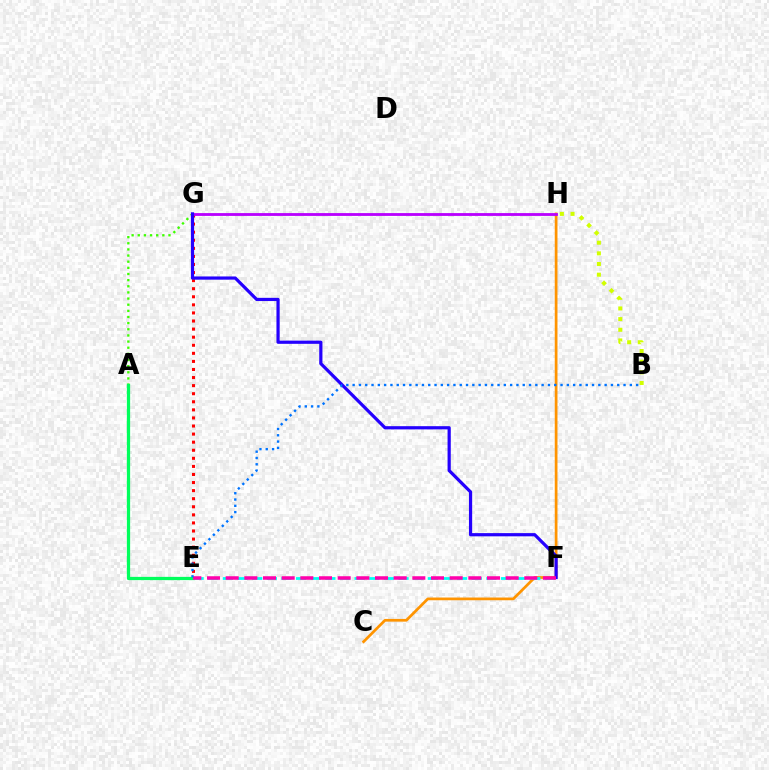{('E', 'G'): [{'color': '#ff0000', 'line_style': 'dotted', 'thickness': 2.19}], ('C', 'H'): [{'color': '#ff9400', 'line_style': 'solid', 'thickness': 1.96}], ('A', 'G'): [{'color': '#3dff00', 'line_style': 'dotted', 'thickness': 1.67}], ('A', 'E'): [{'color': '#00ff5c', 'line_style': 'solid', 'thickness': 2.34}], ('B', 'H'): [{'color': '#d1ff00', 'line_style': 'dotted', 'thickness': 2.9}], ('G', 'H'): [{'color': '#b900ff', 'line_style': 'solid', 'thickness': 2.03}], ('E', 'F'): [{'color': '#00fff6', 'line_style': 'dashed', 'thickness': 1.99}, {'color': '#ff00ac', 'line_style': 'dashed', 'thickness': 2.54}], ('F', 'G'): [{'color': '#2500ff', 'line_style': 'solid', 'thickness': 2.31}], ('B', 'E'): [{'color': '#0074ff', 'line_style': 'dotted', 'thickness': 1.71}]}